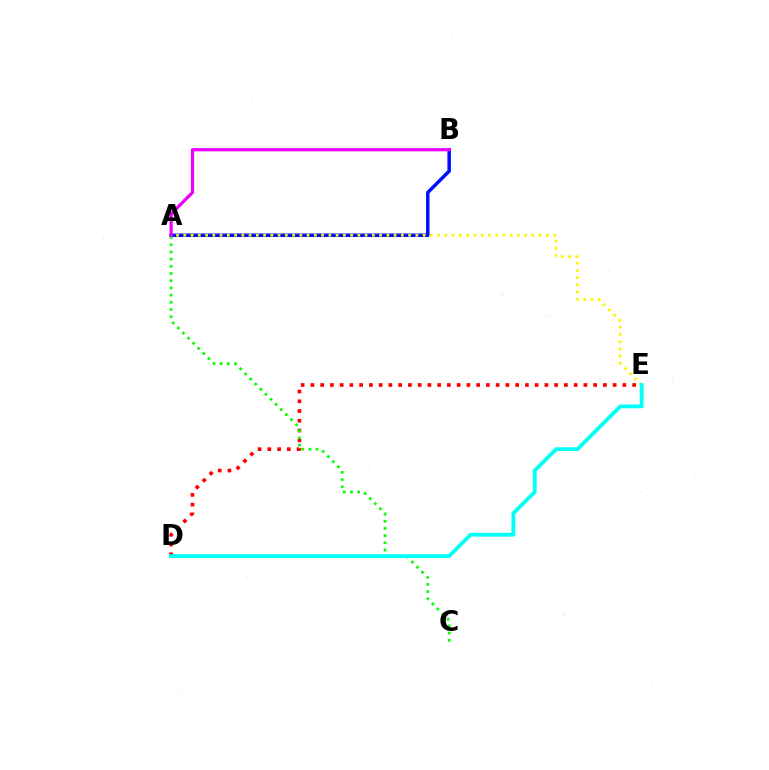{('A', 'B'): [{'color': '#0010ff', 'line_style': 'solid', 'thickness': 2.52}, {'color': '#ee00ff', 'line_style': 'solid', 'thickness': 2.33}], ('D', 'E'): [{'color': '#ff0000', 'line_style': 'dotted', 'thickness': 2.65}, {'color': '#00fff6', 'line_style': 'solid', 'thickness': 2.74}], ('A', 'E'): [{'color': '#fcf500', 'line_style': 'dotted', 'thickness': 1.97}], ('A', 'C'): [{'color': '#08ff00', 'line_style': 'dotted', 'thickness': 1.95}]}